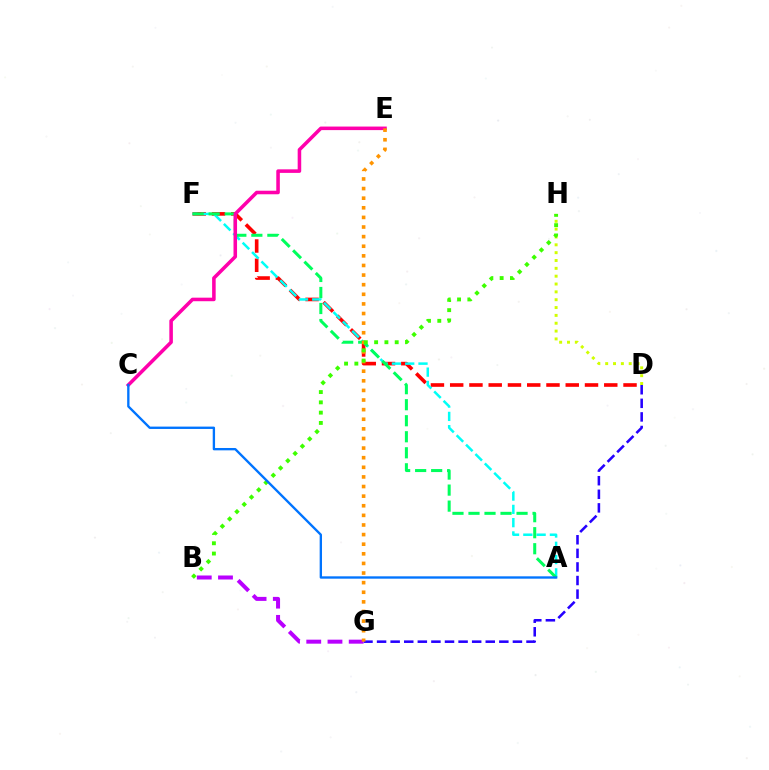{('D', 'F'): [{'color': '#ff0000', 'line_style': 'dashed', 'thickness': 2.62}], ('D', 'G'): [{'color': '#2500ff', 'line_style': 'dashed', 'thickness': 1.85}], ('D', 'H'): [{'color': '#d1ff00', 'line_style': 'dotted', 'thickness': 2.13}], ('A', 'F'): [{'color': '#00fff6', 'line_style': 'dashed', 'thickness': 1.8}, {'color': '#00ff5c', 'line_style': 'dashed', 'thickness': 2.18}], ('C', 'E'): [{'color': '#ff00ac', 'line_style': 'solid', 'thickness': 2.55}], ('B', 'G'): [{'color': '#b900ff', 'line_style': 'dashed', 'thickness': 2.88}], ('E', 'G'): [{'color': '#ff9400', 'line_style': 'dotted', 'thickness': 2.61}], ('B', 'H'): [{'color': '#3dff00', 'line_style': 'dotted', 'thickness': 2.8}], ('A', 'C'): [{'color': '#0074ff', 'line_style': 'solid', 'thickness': 1.69}]}